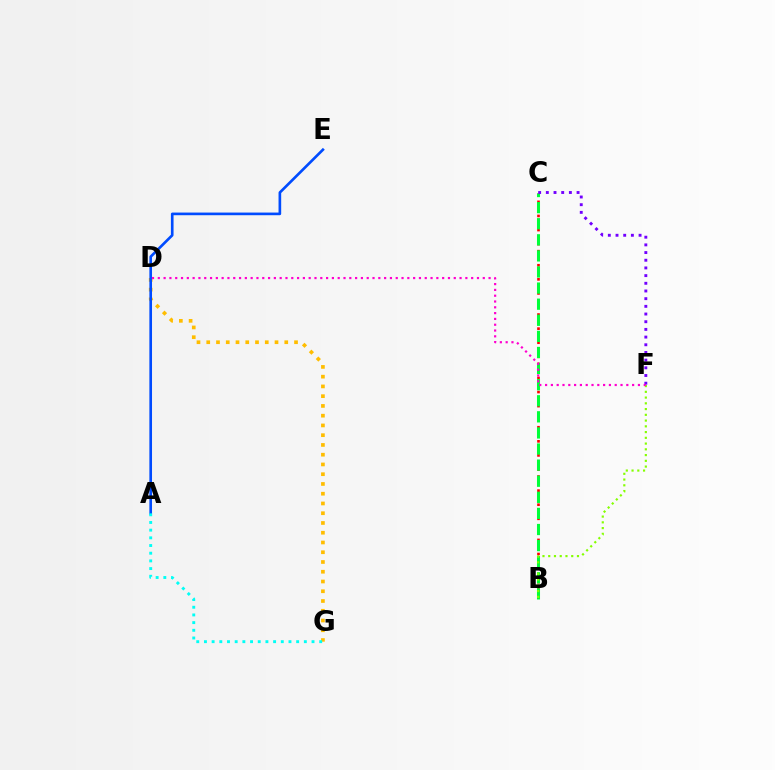{('D', 'G'): [{'color': '#ffbd00', 'line_style': 'dotted', 'thickness': 2.65}], ('B', 'C'): [{'color': '#ff0000', 'line_style': 'dotted', 'thickness': 1.91}, {'color': '#00ff39', 'line_style': 'dashed', 'thickness': 2.19}], ('A', 'E'): [{'color': '#004bff', 'line_style': 'solid', 'thickness': 1.91}], ('B', 'F'): [{'color': '#84ff00', 'line_style': 'dotted', 'thickness': 1.56}], ('C', 'F'): [{'color': '#7200ff', 'line_style': 'dotted', 'thickness': 2.09}], ('A', 'G'): [{'color': '#00fff6', 'line_style': 'dotted', 'thickness': 2.09}], ('D', 'F'): [{'color': '#ff00cf', 'line_style': 'dotted', 'thickness': 1.58}]}